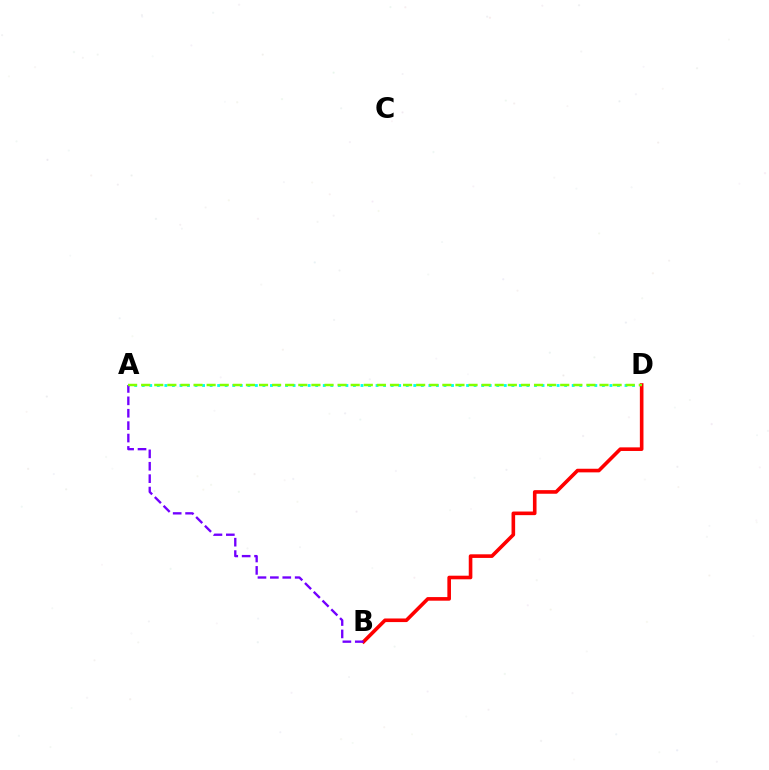{('A', 'D'): [{'color': '#00fff6', 'line_style': 'dotted', 'thickness': 2.05}, {'color': '#84ff00', 'line_style': 'dashed', 'thickness': 1.78}], ('B', 'D'): [{'color': '#ff0000', 'line_style': 'solid', 'thickness': 2.6}], ('A', 'B'): [{'color': '#7200ff', 'line_style': 'dashed', 'thickness': 1.68}]}